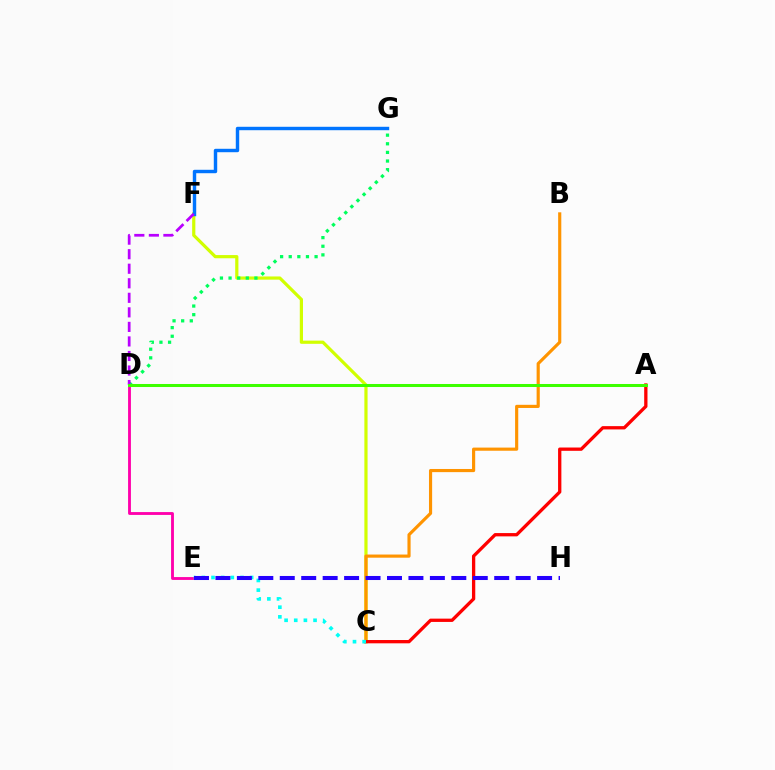{('C', 'F'): [{'color': '#d1ff00', 'line_style': 'solid', 'thickness': 2.3}], ('D', 'G'): [{'color': '#00ff5c', 'line_style': 'dotted', 'thickness': 2.34}], ('B', 'C'): [{'color': '#ff9400', 'line_style': 'solid', 'thickness': 2.27}], ('F', 'G'): [{'color': '#0074ff', 'line_style': 'solid', 'thickness': 2.46}], ('D', 'F'): [{'color': '#b900ff', 'line_style': 'dashed', 'thickness': 1.98}], ('A', 'C'): [{'color': '#ff0000', 'line_style': 'solid', 'thickness': 2.37}], ('D', 'E'): [{'color': '#ff00ac', 'line_style': 'solid', 'thickness': 2.05}], ('C', 'E'): [{'color': '#00fff6', 'line_style': 'dotted', 'thickness': 2.62}], ('A', 'D'): [{'color': '#3dff00', 'line_style': 'solid', 'thickness': 2.18}], ('E', 'H'): [{'color': '#2500ff', 'line_style': 'dashed', 'thickness': 2.91}]}